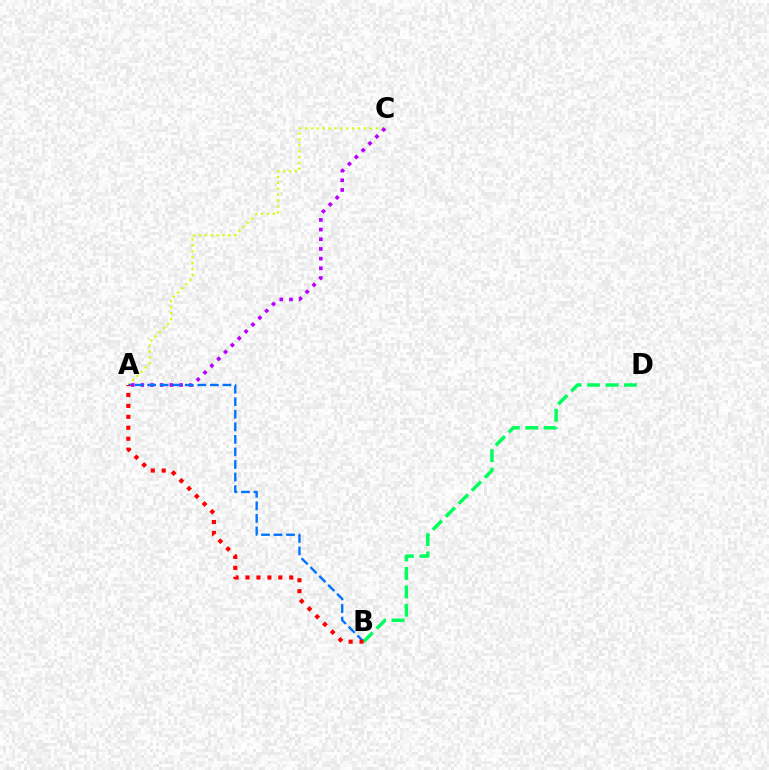{('A', 'C'): [{'color': '#d1ff00', 'line_style': 'dotted', 'thickness': 1.6}, {'color': '#b900ff', 'line_style': 'dotted', 'thickness': 2.63}], ('A', 'B'): [{'color': '#0074ff', 'line_style': 'dashed', 'thickness': 1.7}, {'color': '#ff0000', 'line_style': 'dotted', 'thickness': 2.97}], ('B', 'D'): [{'color': '#00ff5c', 'line_style': 'dashed', 'thickness': 2.5}]}